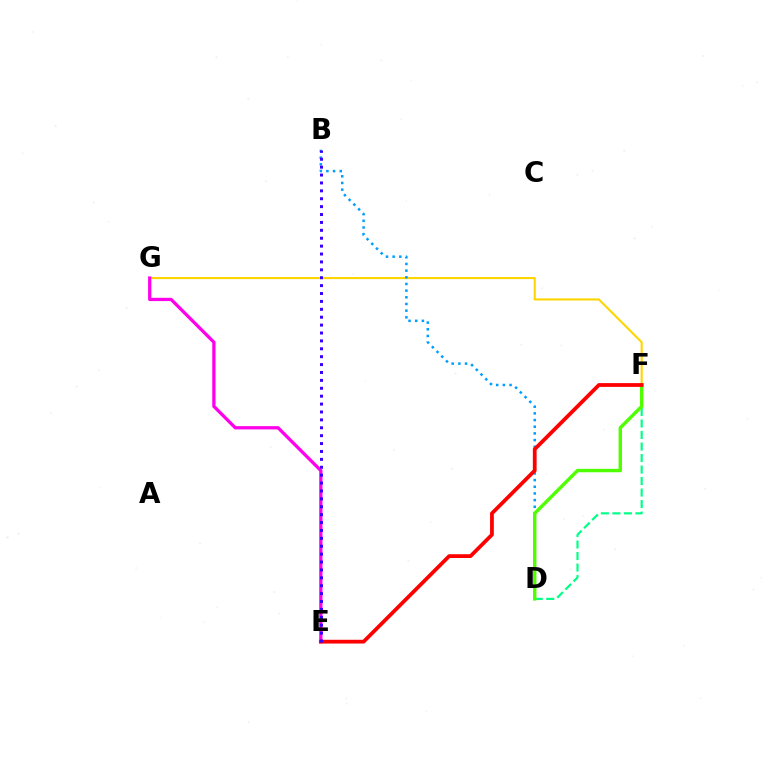{('F', 'G'): [{'color': '#ffd500', 'line_style': 'solid', 'thickness': 1.51}], ('B', 'D'): [{'color': '#009eff', 'line_style': 'dotted', 'thickness': 1.81}], ('D', 'F'): [{'color': '#00ff86', 'line_style': 'dashed', 'thickness': 1.56}, {'color': '#4fff00', 'line_style': 'solid', 'thickness': 2.46}], ('E', 'G'): [{'color': '#ff00ed', 'line_style': 'solid', 'thickness': 2.36}], ('E', 'F'): [{'color': '#ff0000', 'line_style': 'solid', 'thickness': 2.71}], ('B', 'E'): [{'color': '#3700ff', 'line_style': 'dotted', 'thickness': 2.15}]}